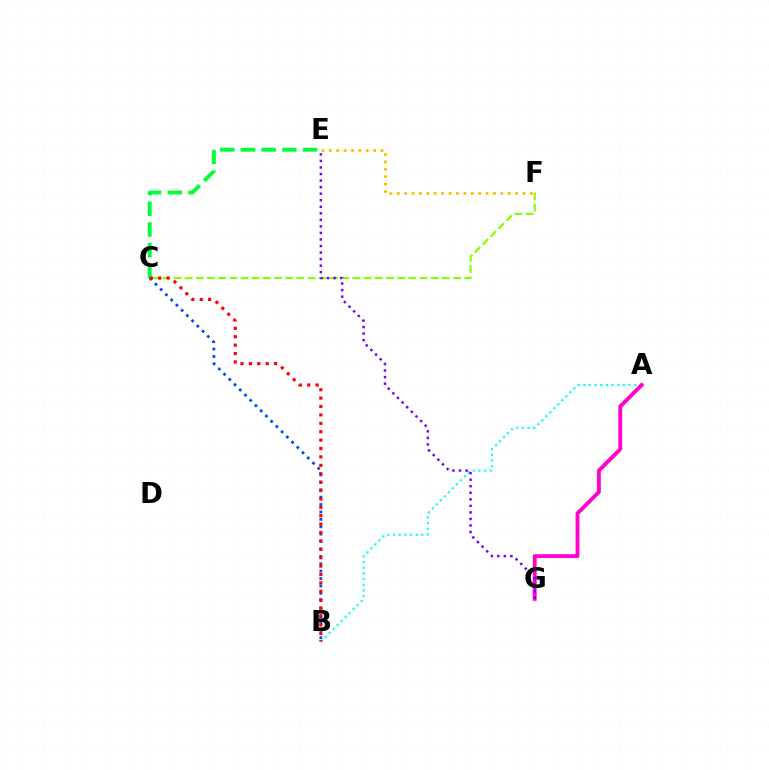{('C', 'F'): [{'color': '#84ff00', 'line_style': 'dashed', 'thickness': 1.52}], ('A', 'B'): [{'color': '#00fff6', 'line_style': 'dotted', 'thickness': 1.54}], ('C', 'E'): [{'color': '#00ff39', 'line_style': 'dashed', 'thickness': 2.81}], ('B', 'C'): [{'color': '#004bff', 'line_style': 'dotted', 'thickness': 2.01}, {'color': '#ff0000', 'line_style': 'dotted', 'thickness': 2.28}], ('E', 'F'): [{'color': '#ffbd00', 'line_style': 'dotted', 'thickness': 2.01}], ('A', 'G'): [{'color': '#ff00cf', 'line_style': 'solid', 'thickness': 2.78}], ('E', 'G'): [{'color': '#7200ff', 'line_style': 'dotted', 'thickness': 1.78}]}